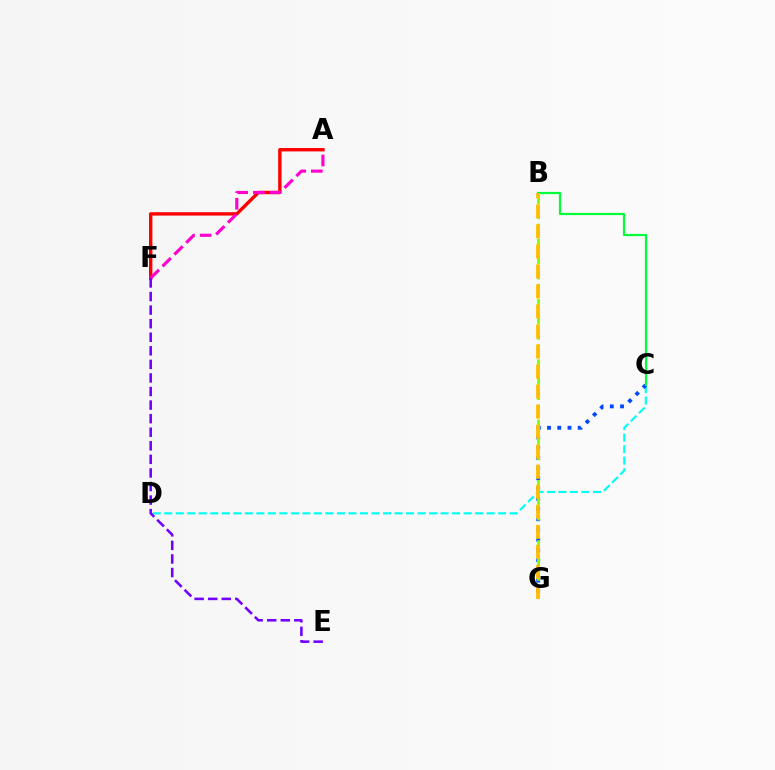{('A', 'F'): [{'color': '#ff0000', 'line_style': 'solid', 'thickness': 2.44}, {'color': '#ff00cf', 'line_style': 'dashed', 'thickness': 2.27}], ('C', 'D'): [{'color': '#00fff6', 'line_style': 'dashed', 'thickness': 1.56}], ('C', 'G'): [{'color': '#004bff', 'line_style': 'dotted', 'thickness': 2.78}], ('B', 'G'): [{'color': '#84ff00', 'line_style': 'dashed', 'thickness': 2.05}, {'color': '#ffbd00', 'line_style': 'dashed', 'thickness': 2.72}], ('B', 'C'): [{'color': '#00ff39', 'line_style': 'solid', 'thickness': 1.58}], ('E', 'F'): [{'color': '#7200ff', 'line_style': 'dashed', 'thickness': 1.84}]}